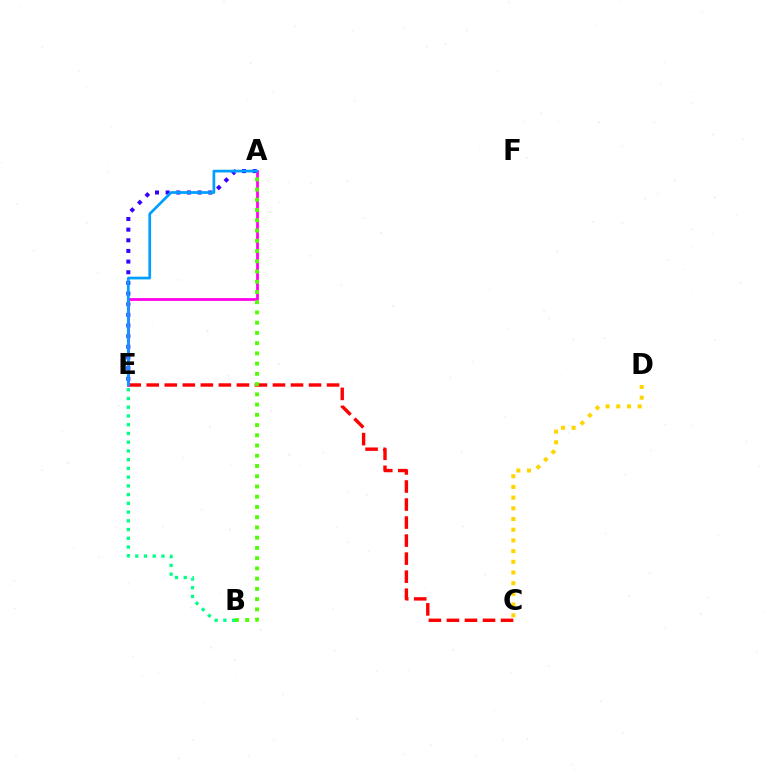{('C', 'D'): [{'color': '#ffd500', 'line_style': 'dotted', 'thickness': 2.91}], ('A', 'E'): [{'color': '#3700ff', 'line_style': 'dotted', 'thickness': 2.89}, {'color': '#ff00ed', 'line_style': 'solid', 'thickness': 2.0}, {'color': '#009eff', 'line_style': 'solid', 'thickness': 1.95}], ('C', 'E'): [{'color': '#ff0000', 'line_style': 'dashed', 'thickness': 2.45}], ('A', 'B'): [{'color': '#4fff00', 'line_style': 'dotted', 'thickness': 2.78}], ('B', 'E'): [{'color': '#00ff86', 'line_style': 'dotted', 'thickness': 2.37}]}